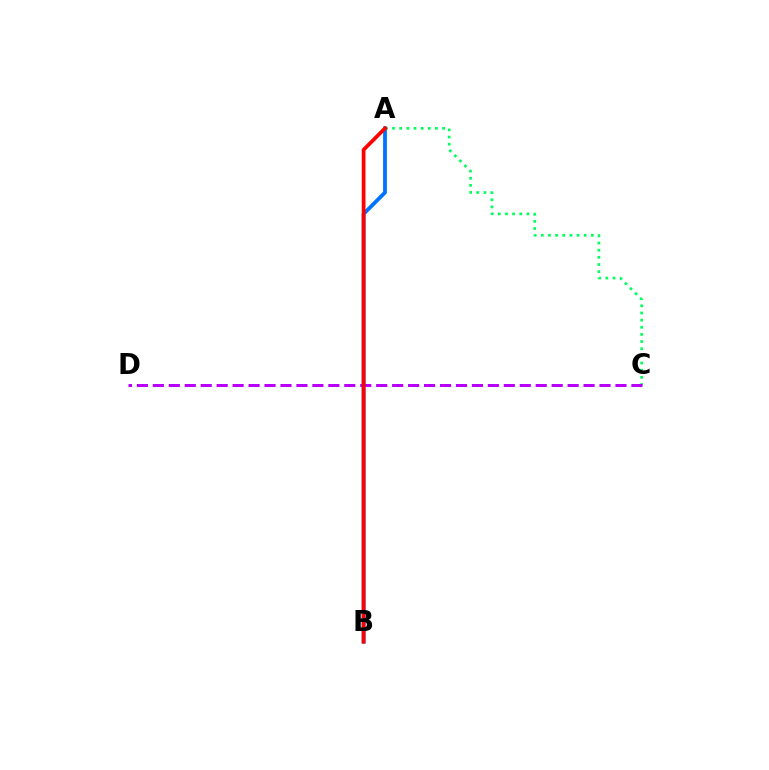{('A', 'C'): [{'color': '#00ff5c', 'line_style': 'dotted', 'thickness': 1.94}], ('C', 'D'): [{'color': '#b900ff', 'line_style': 'dashed', 'thickness': 2.17}], ('A', 'B'): [{'color': '#d1ff00', 'line_style': 'dotted', 'thickness': 1.74}, {'color': '#0074ff', 'line_style': 'solid', 'thickness': 2.74}, {'color': '#ff0000', 'line_style': 'solid', 'thickness': 2.69}]}